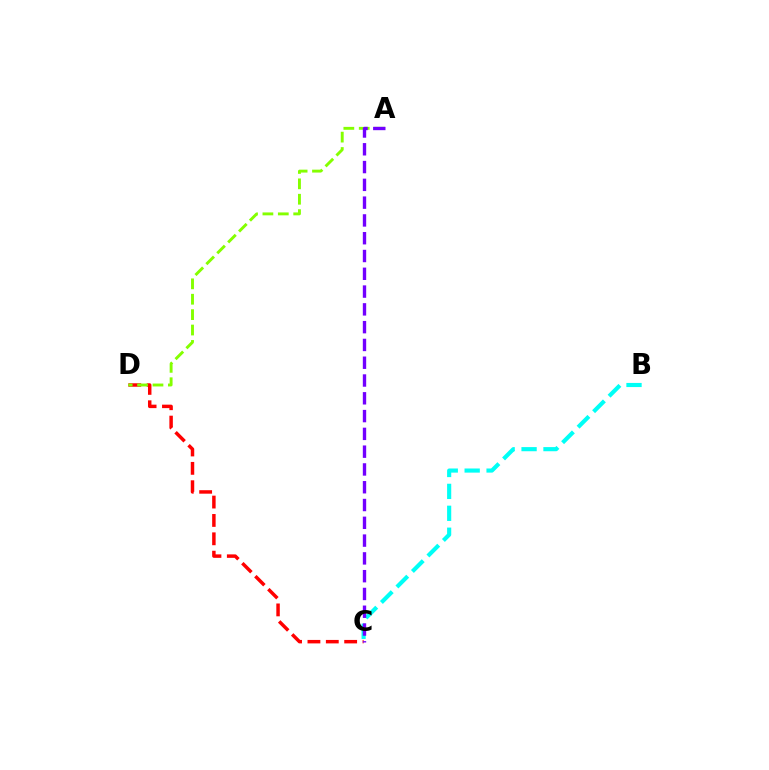{('C', 'D'): [{'color': '#ff0000', 'line_style': 'dashed', 'thickness': 2.5}], ('A', 'D'): [{'color': '#84ff00', 'line_style': 'dashed', 'thickness': 2.09}], ('B', 'C'): [{'color': '#00fff6', 'line_style': 'dashed', 'thickness': 2.98}], ('A', 'C'): [{'color': '#7200ff', 'line_style': 'dashed', 'thickness': 2.42}]}